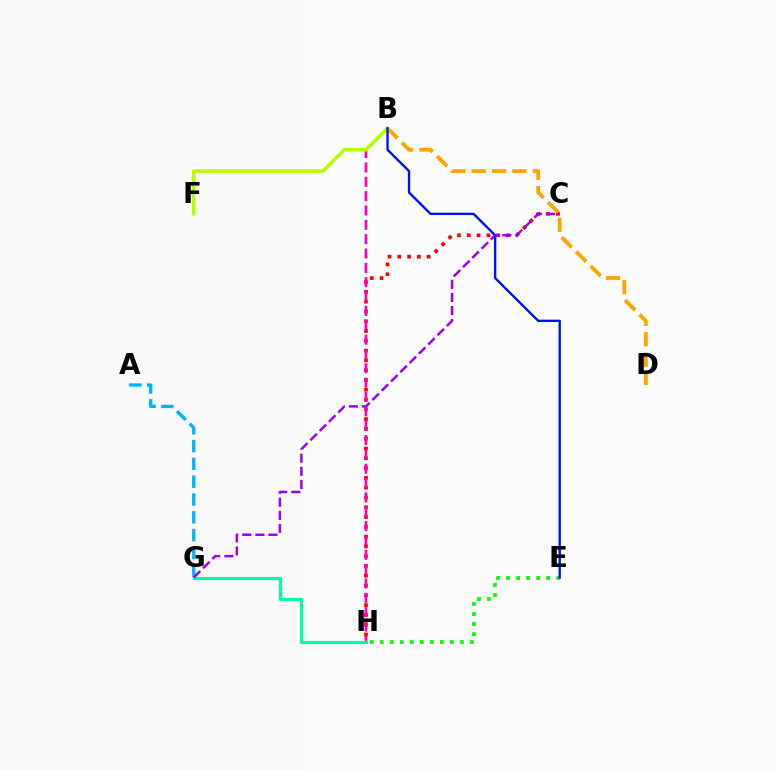{('A', 'G'): [{'color': '#00b5ff', 'line_style': 'dashed', 'thickness': 2.42}], ('C', 'H'): [{'color': '#ff0000', 'line_style': 'dotted', 'thickness': 2.66}], ('B', 'D'): [{'color': '#ffa500', 'line_style': 'dashed', 'thickness': 2.77}], ('E', 'H'): [{'color': '#08ff00', 'line_style': 'dotted', 'thickness': 2.72}], ('B', 'H'): [{'color': '#ff00bd', 'line_style': 'dashed', 'thickness': 1.95}], ('G', 'H'): [{'color': '#00ff9d', 'line_style': 'solid', 'thickness': 2.3}], ('B', 'F'): [{'color': '#b3ff00', 'line_style': 'solid', 'thickness': 2.55}], ('C', 'G'): [{'color': '#9b00ff', 'line_style': 'dashed', 'thickness': 1.78}], ('B', 'E'): [{'color': '#0010ff', 'line_style': 'solid', 'thickness': 1.69}]}